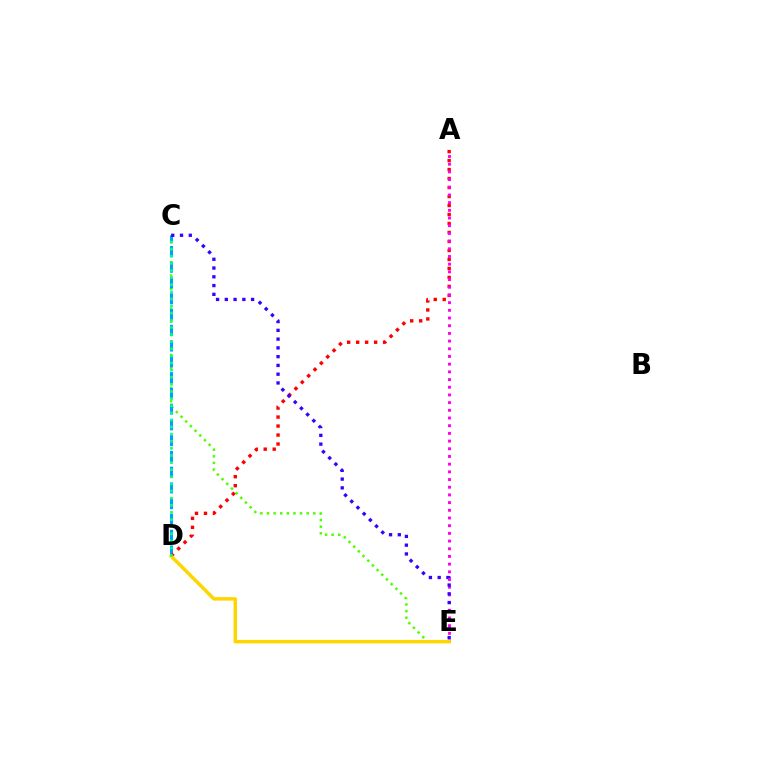{('C', 'E'): [{'color': '#4fff00', 'line_style': 'dotted', 'thickness': 1.8}, {'color': '#3700ff', 'line_style': 'dotted', 'thickness': 2.38}], ('C', 'D'): [{'color': '#009eff', 'line_style': 'dashed', 'thickness': 2.14}, {'color': '#00ff86', 'line_style': 'dotted', 'thickness': 1.93}], ('A', 'D'): [{'color': '#ff0000', 'line_style': 'dotted', 'thickness': 2.44}], ('A', 'E'): [{'color': '#ff00ed', 'line_style': 'dotted', 'thickness': 2.09}], ('D', 'E'): [{'color': '#ffd500', 'line_style': 'solid', 'thickness': 2.5}]}